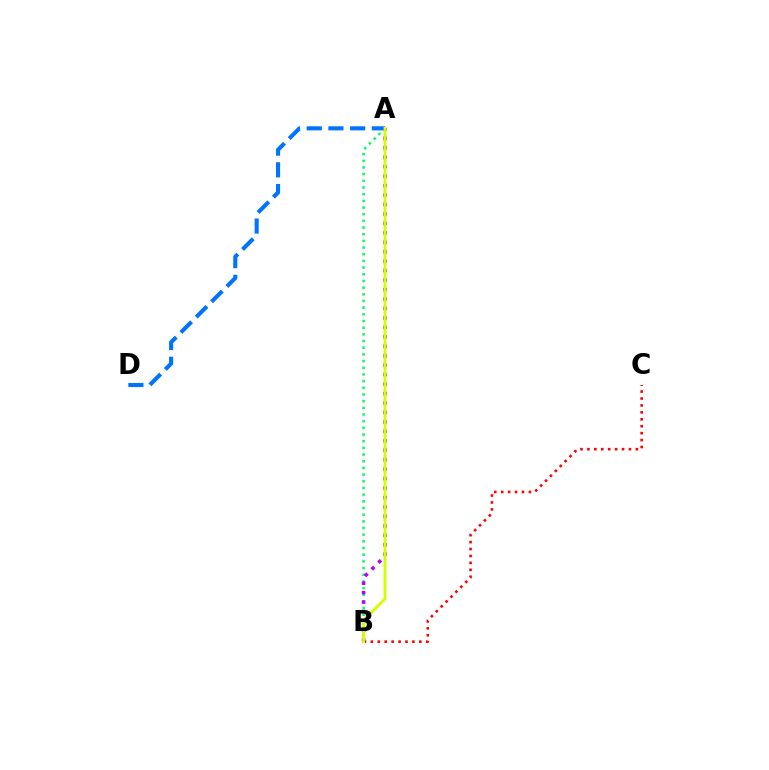{('A', 'B'): [{'color': '#00ff5c', 'line_style': 'dotted', 'thickness': 1.81}, {'color': '#b900ff', 'line_style': 'dotted', 'thickness': 2.57}, {'color': '#d1ff00', 'line_style': 'solid', 'thickness': 2.09}], ('B', 'C'): [{'color': '#ff0000', 'line_style': 'dotted', 'thickness': 1.88}], ('A', 'D'): [{'color': '#0074ff', 'line_style': 'dashed', 'thickness': 2.95}]}